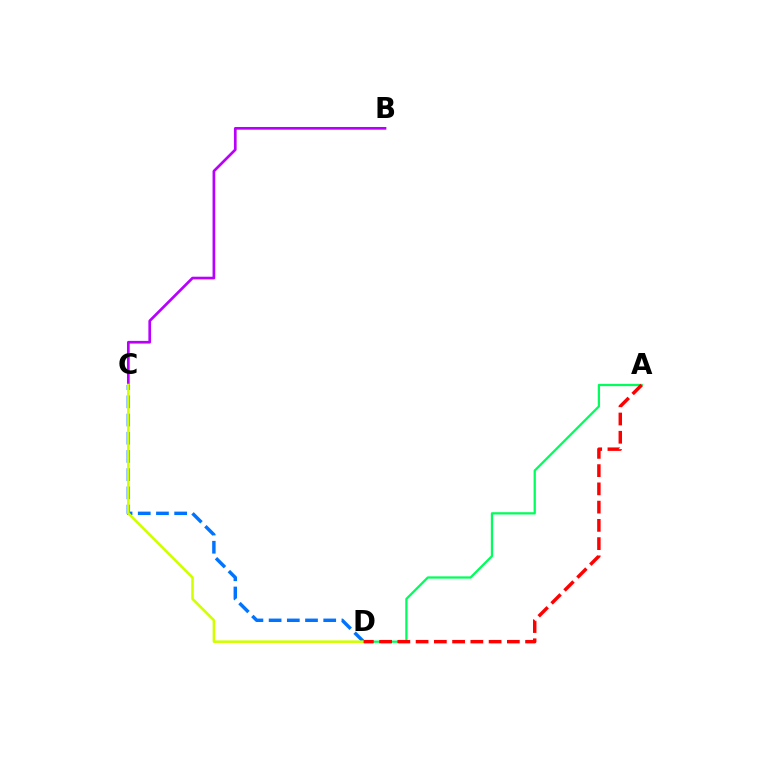{('C', 'D'): [{'color': '#0074ff', 'line_style': 'dashed', 'thickness': 2.47}, {'color': '#d1ff00', 'line_style': 'solid', 'thickness': 1.84}], ('B', 'C'): [{'color': '#b900ff', 'line_style': 'solid', 'thickness': 1.94}], ('A', 'D'): [{'color': '#00ff5c', 'line_style': 'solid', 'thickness': 1.63}, {'color': '#ff0000', 'line_style': 'dashed', 'thickness': 2.48}]}